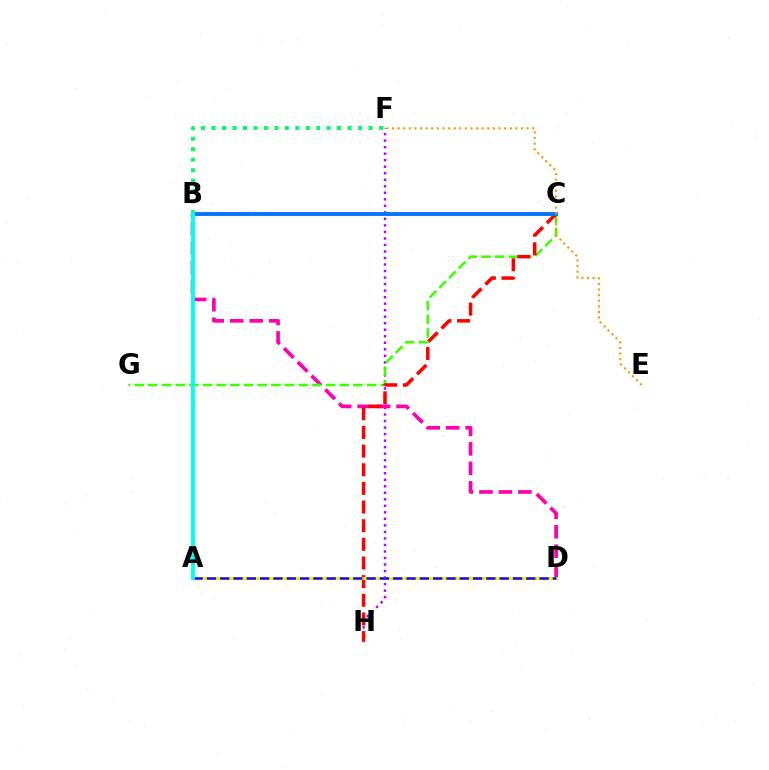{('F', 'H'): [{'color': '#b900ff', 'line_style': 'dotted', 'thickness': 1.77}], ('B', 'F'): [{'color': '#00ff5c', 'line_style': 'dotted', 'thickness': 2.84}], ('B', 'D'): [{'color': '#ff00ac', 'line_style': 'dashed', 'thickness': 2.65}], ('C', 'G'): [{'color': '#3dff00', 'line_style': 'dashed', 'thickness': 1.86}], ('C', 'H'): [{'color': '#ff0000', 'line_style': 'dashed', 'thickness': 2.53}], ('A', 'D'): [{'color': '#d1ff00', 'line_style': 'solid', 'thickness': 2.12}, {'color': '#2500ff', 'line_style': 'dashed', 'thickness': 1.81}], ('B', 'C'): [{'color': '#0074ff', 'line_style': 'solid', 'thickness': 2.79}], ('A', 'B'): [{'color': '#00fff6', 'line_style': 'solid', 'thickness': 2.84}], ('E', 'F'): [{'color': '#ff9400', 'line_style': 'dotted', 'thickness': 1.52}]}